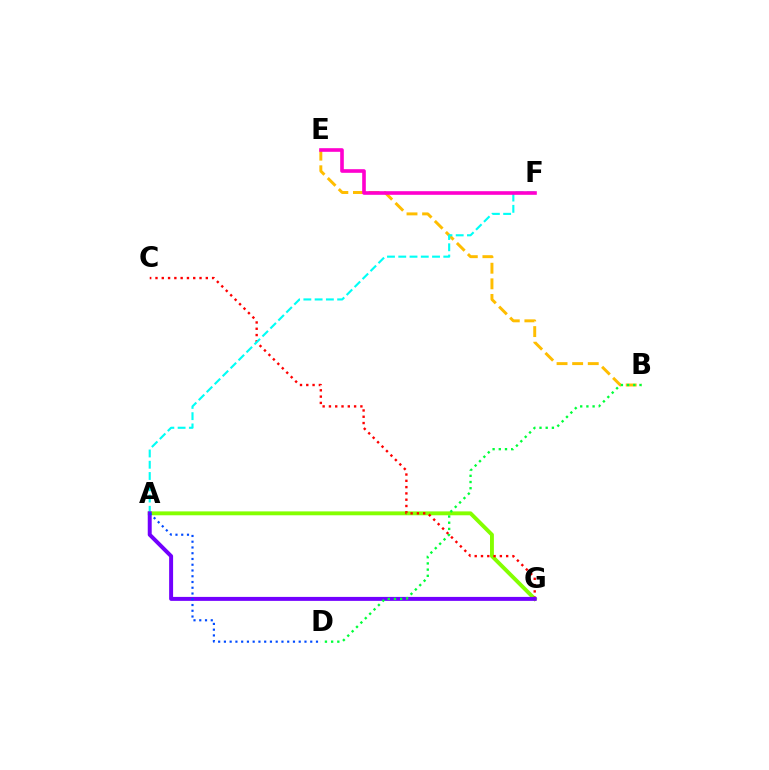{('A', 'G'): [{'color': '#84ff00', 'line_style': 'solid', 'thickness': 2.8}, {'color': '#7200ff', 'line_style': 'solid', 'thickness': 2.85}], ('B', 'E'): [{'color': '#ffbd00', 'line_style': 'dashed', 'thickness': 2.12}], ('C', 'G'): [{'color': '#ff0000', 'line_style': 'dotted', 'thickness': 1.71}], ('A', 'F'): [{'color': '#00fff6', 'line_style': 'dashed', 'thickness': 1.53}], ('B', 'D'): [{'color': '#00ff39', 'line_style': 'dotted', 'thickness': 1.68}], ('E', 'F'): [{'color': '#ff00cf', 'line_style': 'solid', 'thickness': 2.61}], ('A', 'D'): [{'color': '#004bff', 'line_style': 'dotted', 'thickness': 1.56}]}